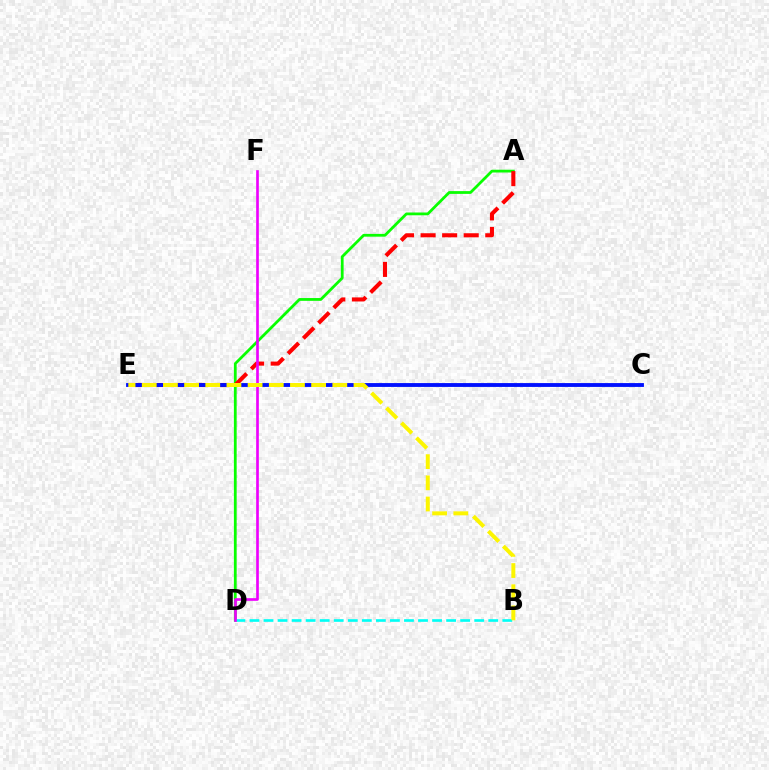{('A', 'D'): [{'color': '#08ff00', 'line_style': 'solid', 'thickness': 2.0}], ('A', 'E'): [{'color': '#ff0000', 'line_style': 'dashed', 'thickness': 2.93}], ('B', 'D'): [{'color': '#00fff6', 'line_style': 'dashed', 'thickness': 1.91}], ('C', 'E'): [{'color': '#0010ff', 'line_style': 'solid', 'thickness': 2.77}], ('D', 'F'): [{'color': '#ee00ff', 'line_style': 'solid', 'thickness': 1.92}], ('B', 'E'): [{'color': '#fcf500', 'line_style': 'dashed', 'thickness': 2.88}]}